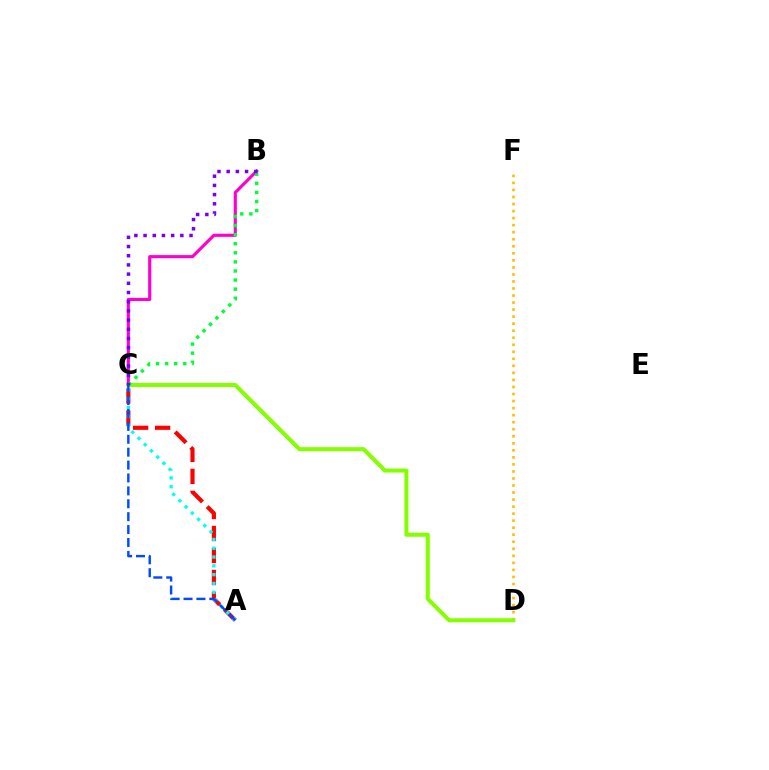{('B', 'C'): [{'color': '#ff00cf', 'line_style': 'solid', 'thickness': 2.27}, {'color': '#00ff39', 'line_style': 'dotted', 'thickness': 2.47}, {'color': '#7200ff', 'line_style': 'dotted', 'thickness': 2.5}], ('D', 'F'): [{'color': '#ffbd00', 'line_style': 'dotted', 'thickness': 1.91}], ('A', 'C'): [{'color': '#ff0000', 'line_style': 'dashed', 'thickness': 2.99}, {'color': '#00fff6', 'line_style': 'dotted', 'thickness': 2.39}, {'color': '#004bff', 'line_style': 'dashed', 'thickness': 1.75}], ('C', 'D'): [{'color': '#84ff00', 'line_style': 'solid', 'thickness': 2.9}]}